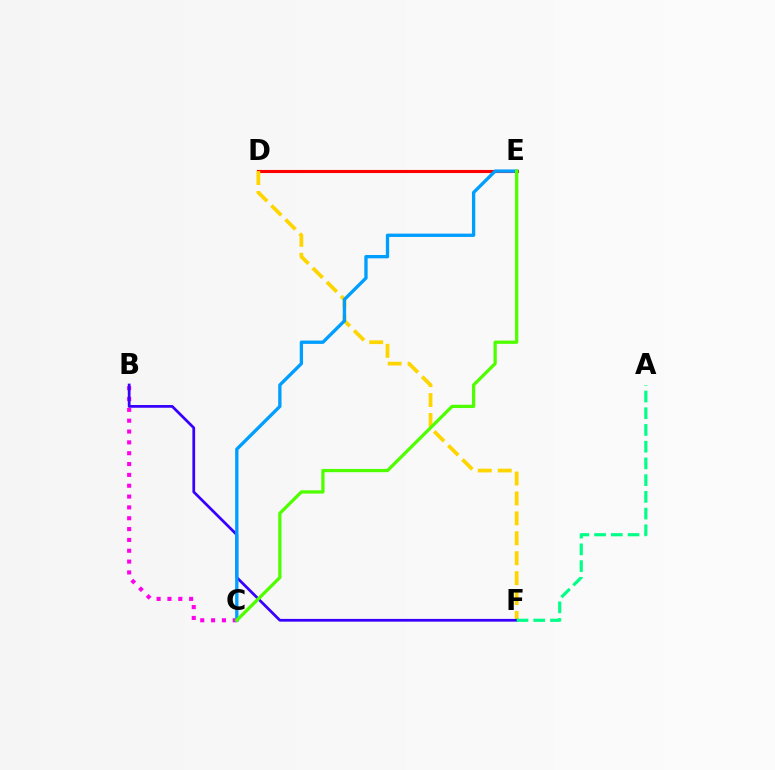{('D', 'E'): [{'color': '#ff0000', 'line_style': 'solid', 'thickness': 2.23}], ('D', 'F'): [{'color': '#ffd500', 'line_style': 'dashed', 'thickness': 2.71}], ('B', 'C'): [{'color': '#ff00ed', 'line_style': 'dotted', 'thickness': 2.94}], ('B', 'F'): [{'color': '#3700ff', 'line_style': 'solid', 'thickness': 1.97}], ('A', 'F'): [{'color': '#00ff86', 'line_style': 'dashed', 'thickness': 2.27}], ('C', 'E'): [{'color': '#009eff', 'line_style': 'solid', 'thickness': 2.39}, {'color': '#4fff00', 'line_style': 'solid', 'thickness': 2.35}]}